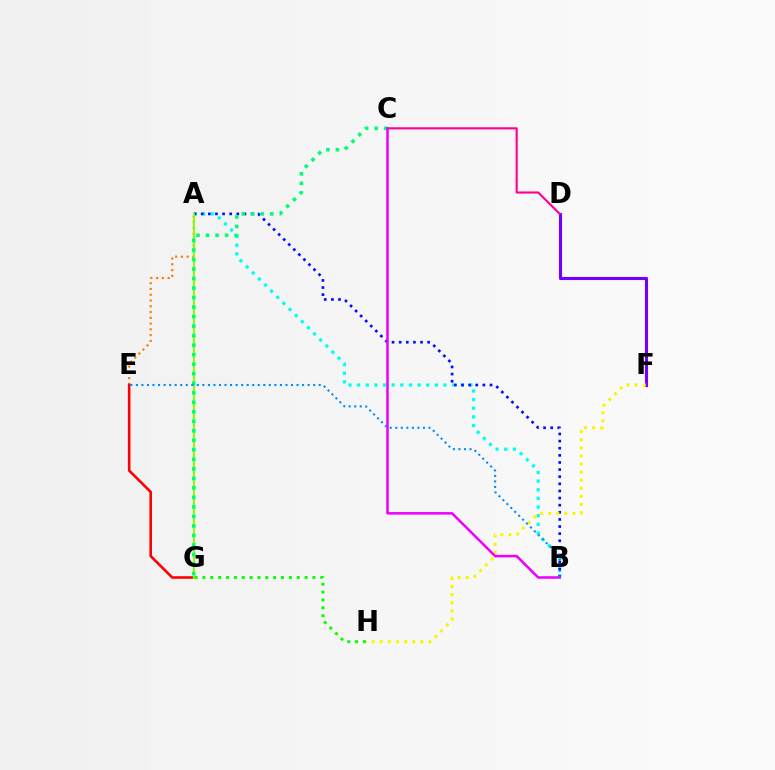{('A', 'B'): [{'color': '#00fff6', 'line_style': 'dotted', 'thickness': 2.35}, {'color': '#0010ff', 'line_style': 'dotted', 'thickness': 1.93}], ('D', 'F'): [{'color': '#7200ff', 'line_style': 'solid', 'thickness': 2.23}], ('A', 'E'): [{'color': '#ff7c00', 'line_style': 'dotted', 'thickness': 1.57}], ('E', 'G'): [{'color': '#ff0000', 'line_style': 'solid', 'thickness': 1.87}], ('A', 'G'): [{'color': '#84ff00', 'line_style': 'solid', 'thickness': 1.5}], ('G', 'H'): [{'color': '#08ff00', 'line_style': 'dotted', 'thickness': 2.13}], ('C', 'D'): [{'color': '#ff0094', 'line_style': 'solid', 'thickness': 1.53}], ('C', 'G'): [{'color': '#00ff74', 'line_style': 'dotted', 'thickness': 2.59}], ('F', 'H'): [{'color': '#fcf500', 'line_style': 'dotted', 'thickness': 2.2}], ('B', 'C'): [{'color': '#ee00ff', 'line_style': 'solid', 'thickness': 1.82}], ('B', 'E'): [{'color': '#008cff', 'line_style': 'dotted', 'thickness': 1.51}]}